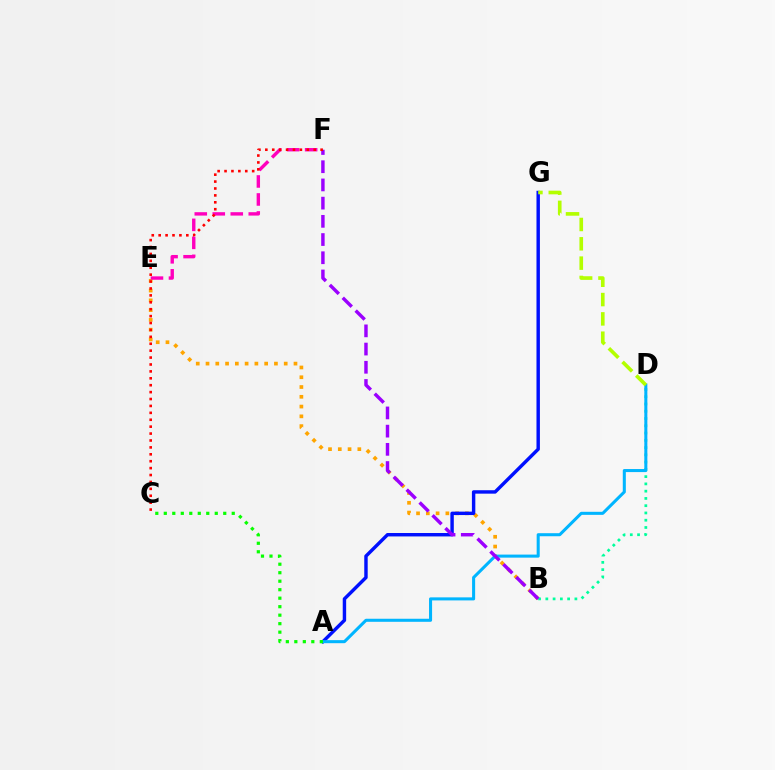{('B', 'E'): [{'color': '#ffa500', 'line_style': 'dotted', 'thickness': 2.66}], ('A', 'G'): [{'color': '#0010ff', 'line_style': 'solid', 'thickness': 2.47}], ('E', 'F'): [{'color': '#ff00bd', 'line_style': 'dashed', 'thickness': 2.44}], ('B', 'D'): [{'color': '#00ff9d', 'line_style': 'dotted', 'thickness': 1.97}], ('A', 'D'): [{'color': '#00b5ff', 'line_style': 'solid', 'thickness': 2.2}], ('D', 'G'): [{'color': '#b3ff00', 'line_style': 'dashed', 'thickness': 2.62}], ('B', 'F'): [{'color': '#9b00ff', 'line_style': 'dashed', 'thickness': 2.47}], ('A', 'C'): [{'color': '#08ff00', 'line_style': 'dotted', 'thickness': 2.31}], ('C', 'F'): [{'color': '#ff0000', 'line_style': 'dotted', 'thickness': 1.88}]}